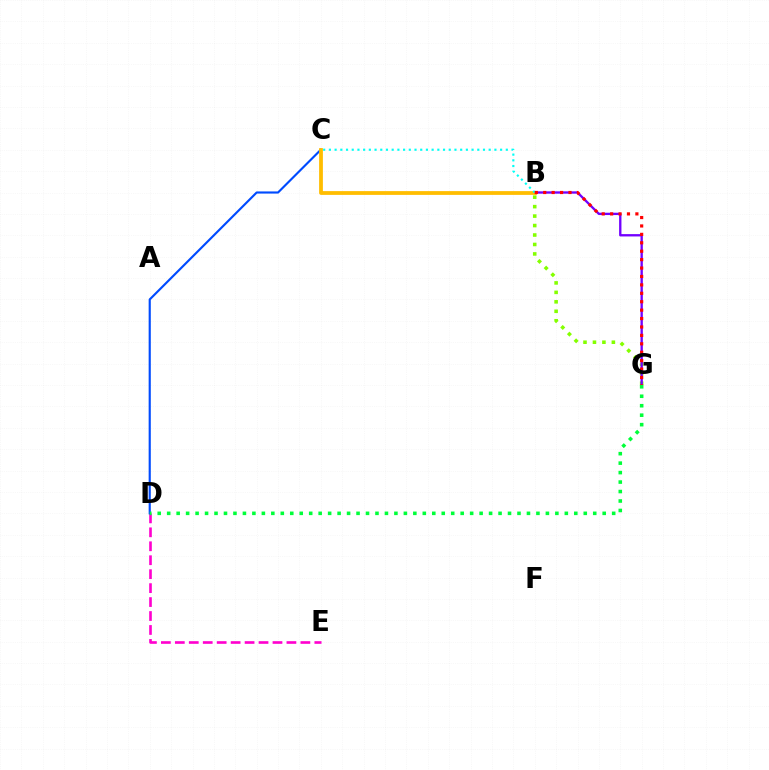{('B', 'G'): [{'color': '#84ff00', 'line_style': 'dotted', 'thickness': 2.57}, {'color': '#7200ff', 'line_style': 'solid', 'thickness': 1.68}, {'color': '#ff0000', 'line_style': 'dotted', 'thickness': 2.29}], ('D', 'E'): [{'color': '#ff00cf', 'line_style': 'dashed', 'thickness': 1.9}], ('C', 'D'): [{'color': '#004bff', 'line_style': 'solid', 'thickness': 1.54}], ('B', 'C'): [{'color': '#ffbd00', 'line_style': 'solid', 'thickness': 2.71}, {'color': '#00fff6', 'line_style': 'dotted', 'thickness': 1.55}], ('D', 'G'): [{'color': '#00ff39', 'line_style': 'dotted', 'thickness': 2.57}]}